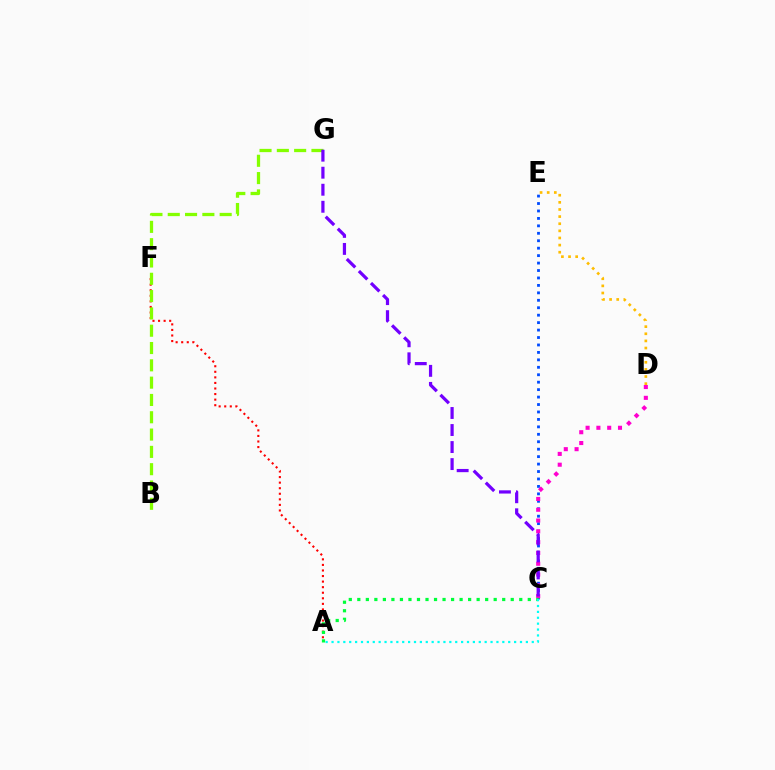{('C', 'E'): [{'color': '#004bff', 'line_style': 'dotted', 'thickness': 2.02}], ('C', 'D'): [{'color': '#ff00cf', 'line_style': 'dotted', 'thickness': 2.93}], ('D', 'E'): [{'color': '#ffbd00', 'line_style': 'dotted', 'thickness': 1.94}], ('A', 'F'): [{'color': '#ff0000', 'line_style': 'dotted', 'thickness': 1.51}], ('B', 'G'): [{'color': '#84ff00', 'line_style': 'dashed', 'thickness': 2.35}], ('C', 'G'): [{'color': '#7200ff', 'line_style': 'dashed', 'thickness': 2.31}], ('A', 'C'): [{'color': '#00ff39', 'line_style': 'dotted', 'thickness': 2.32}, {'color': '#00fff6', 'line_style': 'dotted', 'thickness': 1.6}]}